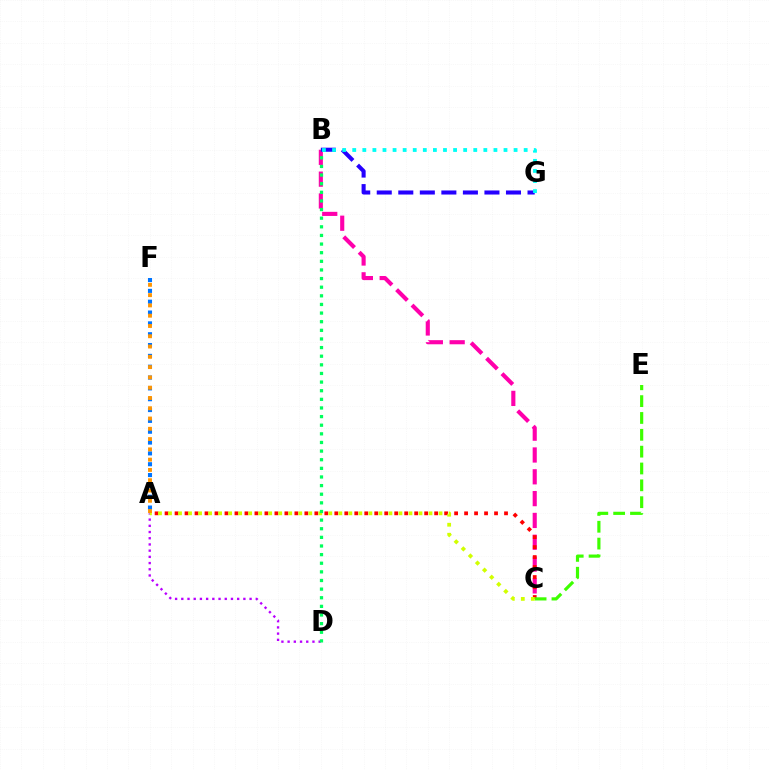{('A', 'F'): [{'color': '#0074ff', 'line_style': 'dotted', 'thickness': 2.94}, {'color': '#ff9400', 'line_style': 'dotted', 'thickness': 2.79}], ('B', 'C'): [{'color': '#ff00ac', 'line_style': 'dashed', 'thickness': 2.96}], ('A', 'D'): [{'color': '#b900ff', 'line_style': 'dotted', 'thickness': 1.69}], ('A', 'C'): [{'color': '#ff0000', 'line_style': 'dotted', 'thickness': 2.71}, {'color': '#d1ff00', 'line_style': 'dotted', 'thickness': 2.72}], ('C', 'E'): [{'color': '#3dff00', 'line_style': 'dashed', 'thickness': 2.29}], ('B', 'D'): [{'color': '#00ff5c', 'line_style': 'dotted', 'thickness': 2.34}], ('B', 'G'): [{'color': '#2500ff', 'line_style': 'dashed', 'thickness': 2.93}, {'color': '#00fff6', 'line_style': 'dotted', 'thickness': 2.74}]}